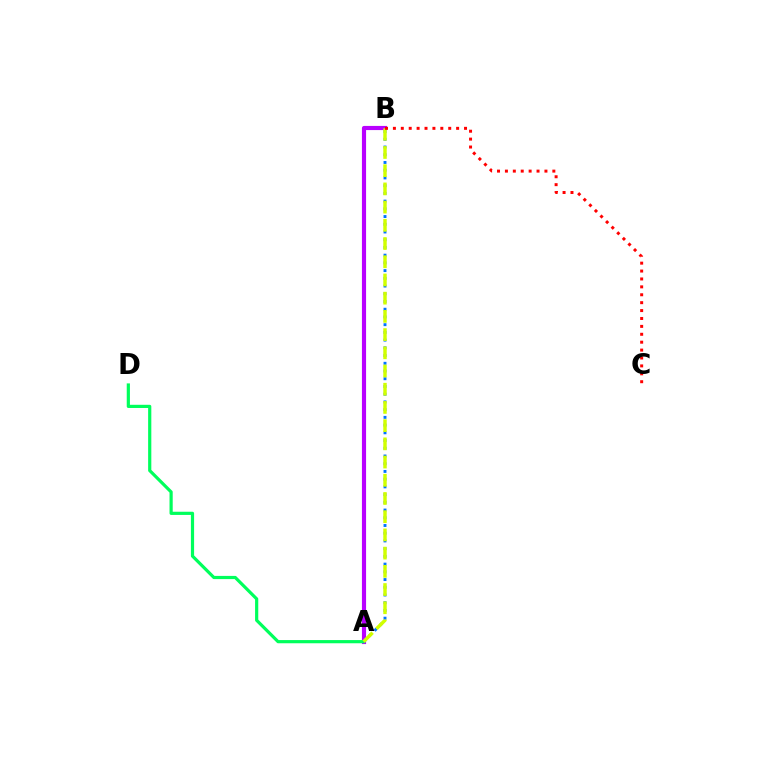{('A', 'B'): [{'color': '#b900ff', 'line_style': 'solid', 'thickness': 2.99}, {'color': '#0074ff', 'line_style': 'dotted', 'thickness': 2.1}, {'color': '#d1ff00', 'line_style': 'dashed', 'thickness': 2.47}], ('A', 'D'): [{'color': '#00ff5c', 'line_style': 'solid', 'thickness': 2.3}], ('B', 'C'): [{'color': '#ff0000', 'line_style': 'dotted', 'thickness': 2.15}]}